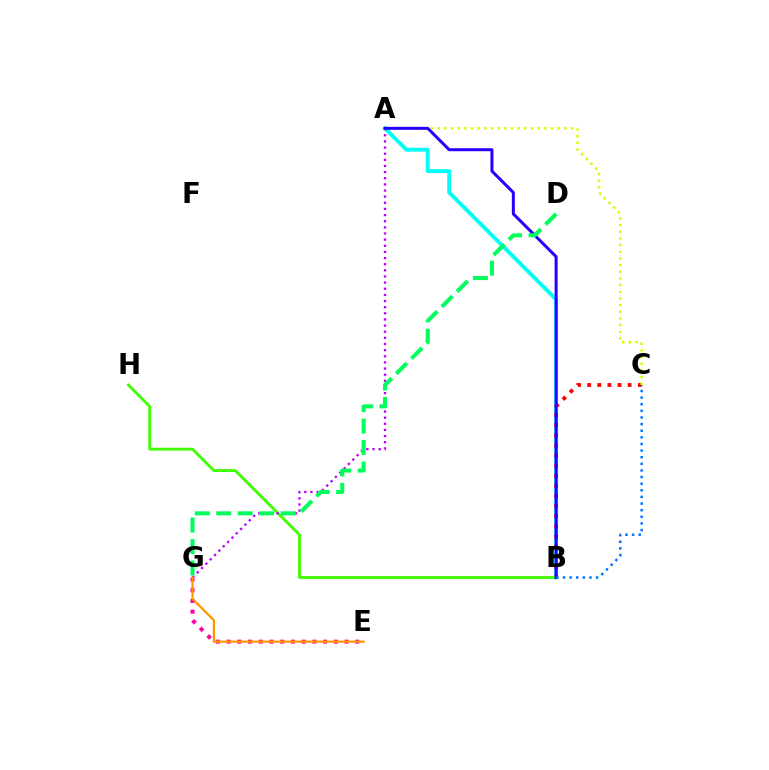{('A', 'B'): [{'color': '#00fff6', 'line_style': 'solid', 'thickness': 2.8}, {'color': '#2500ff', 'line_style': 'solid', 'thickness': 2.16}], ('B', 'C'): [{'color': '#ff0000', 'line_style': 'dotted', 'thickness': 2.75}, {'color': '#0074ff', 'line_style': 'dotted', 'thickness': 1.8}], ('B', 'H'): [{'color': '#3dff00', 'line_style': 'solid', 'thickness': 2.02}], ('A', 'G'): [{'color': '#b900ff', 'line_style': 'dotted', 'thickness': 1.67}], ('E', 'G'): [{'color': '#ff00ac', 'line_style': 'dotted', 'thickness': 2.91}, {'color': '#ff9400', 'line_style': 'solid', 'thickness': 1.6}], ('A', 'C'): [{'color': '#d1ff00', 'line_style': 'dotted', 'thickness': 1.81}], ('D', 'G'): [{'color': '#00ff5c', 'line_style': 'dashed', 'thickness': 2.92}]}